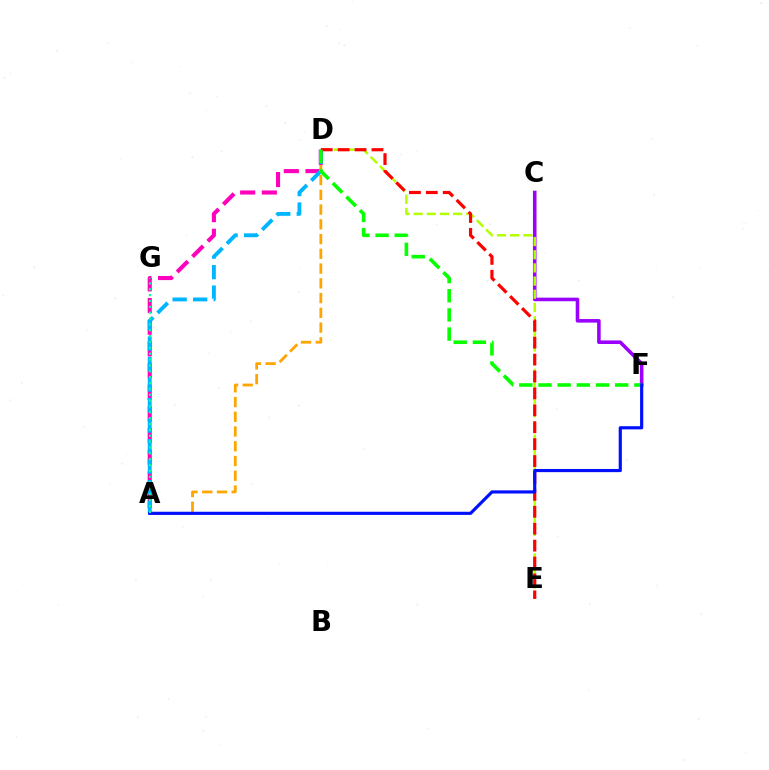{('C', 'F'): [{'color': '#9b00ff', 'line_style': 'solid', 'thickness': 2.57}], ('A', 'D'): [{'color': '#ffa500', 'line_style': 'dashed', 'thickness': 2.0}, {'color': '#ff00bd', 'line_style': 'dashed', 'thickness': 2.94}, {'color': '#00b5ff', 'line_style': 'dashed', 'thickness': 2.79}], ('D', 'E'): [{'color': '#b3ff00', 'line_style': 'dashed', 'thickness': 1.79}, {'color': '#ff0000', 'line_style': 'dashed', 'thickness': 2.3}], ('D', 'F'): [{'color': '#08ff00', 'line_style': 'dashed', 'thickness': 2.6}], ('A', 'F'): [{'color': '#0010ff', 'line_style': 'solid', 'thickness': 2.28}], ('A', 'G'): [{'color': '#00ff9d', 'line_style': 'dotted', 'thickness': 1.59}]}